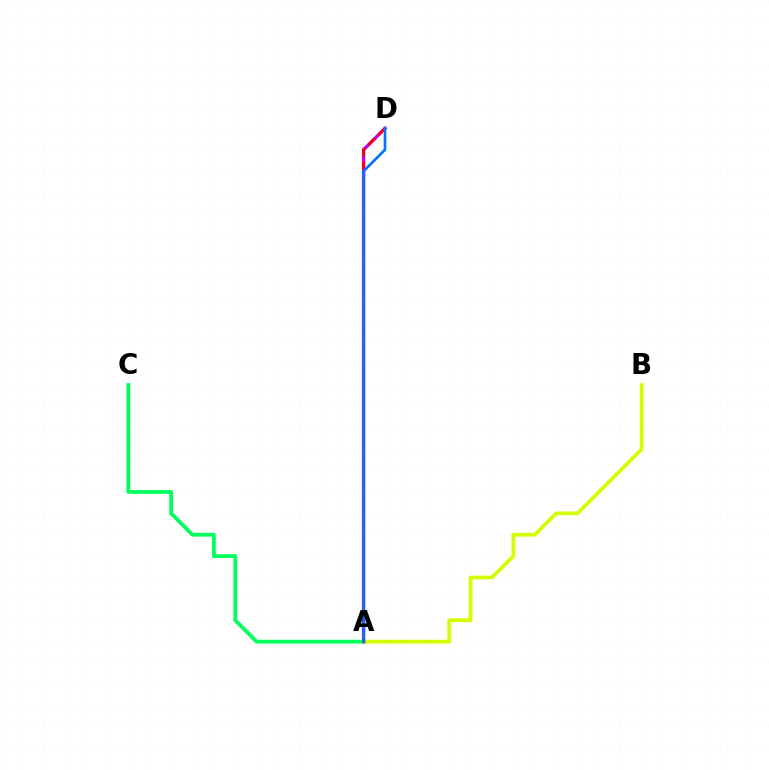{('A', 'C'): [{'color': '#00ff5c', 'line_style': 'solid', 'thickness': 2.71}], ('A', 'B'): [{'color': '#d1ff00', 'line_style': 'solid', 'thickness': 2.69}], ('A', 'D'): [{'color': '#b900ff', 'line_style': 'solid', 'thickness': 2.41}, {'color': '#ff0000', 'line_style': 'dashed', 'thickness': 1.88}, {'color': '#0074ff', 'line_style': 'solid', 'thickness': 1.92}]}